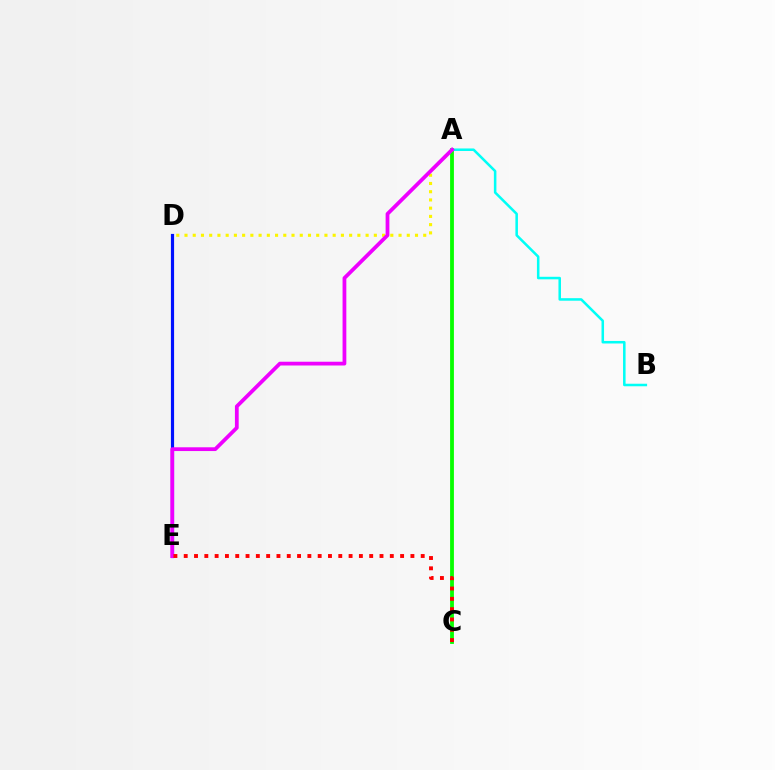{('D', 'E'): [{'color': '#0010ff', 'line_style': 'solid', 'thickness': 2.29}], ('A', 'D'): [{'color': '#fcf500', 'line_style': 'dotted', 'thickness': 2.24}], ('A', 'C'): [{'color': '#08ff00', 'line_style': 'solid', 'thickness': 2.75}], ('A', 'B'): [{'color': '#00fff6', 'line_style': 'solid', 'thickness': 1.82}], ('A', 'E'): [{'color': '#ee00ff', 'line_style': 'solid', 'thickness': 2.71}], ('C', 'E'): [{'color': '#ff0000', 'line_style': 'dotted', 'thickness': 2.8}]}